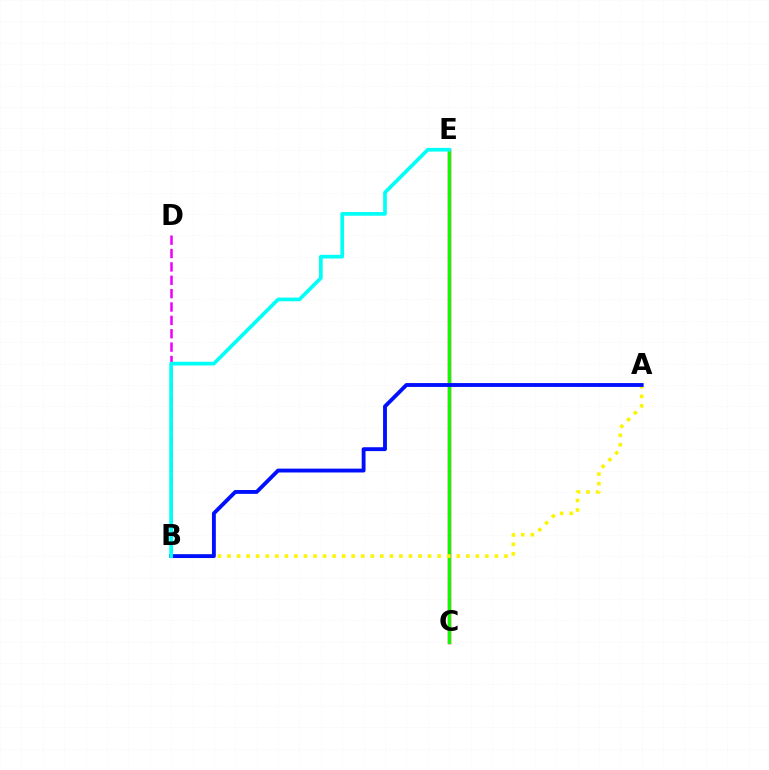{('C', 'E'): [{'color': '#ff0000', 'line_style': 'solid', 'thickness': 2.5}, {'color': '#08ff00', 'line_style': 'solid', 'thickness': 2.23}], ('B', 'D'): [{'color': '#ee00ff', 'line_style': 'dashed', 'thickness': 1.82}], ('A', 'B'): [{'color': '#fcf500', 'line_style': 'dotted', 'thickness': 2.59}, {'color': '#0010ff', 'line_style': 'solid', 'thickness': 2.78}], ('B', 'E'): [{'color': '#00fff6', 'line_style': 'solid', 'thickness': 2.65}]}